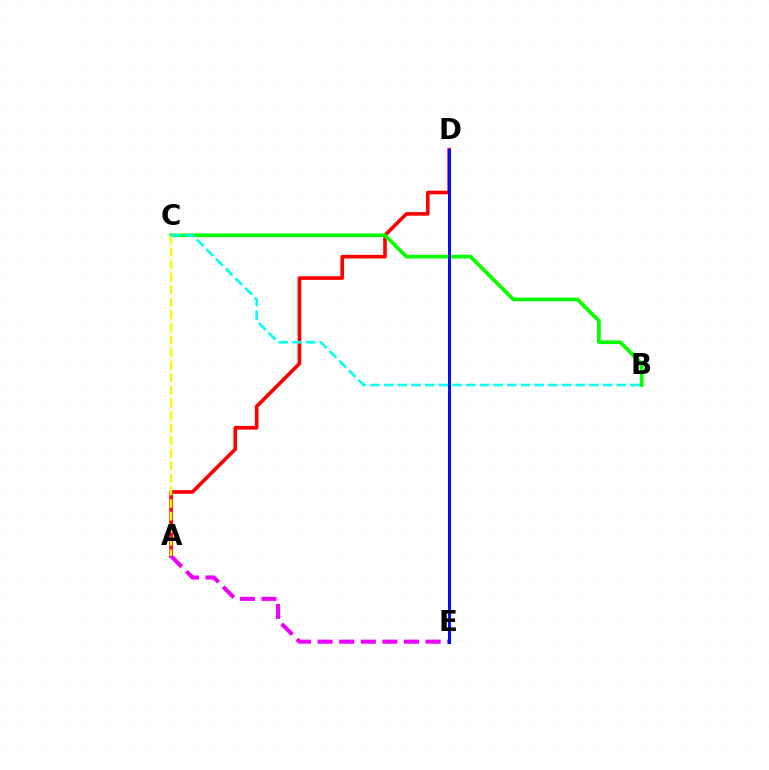{('A', 'D'): [{'color': '#ff0000', 'line_style': 'solid', 'thickness': 2.61}], ('A', 'E'): [{'color': '#ee00ff', 'line_style': 'dashed', 'thickness': 2.93}], ('B', 'C'): [{'color': '#08ff00', 'line_style': 'solid', 'thickness': 2.67}, {'color': '#00fff6', 'line_style': 'dashed', 'thickness': 1.86}], ('A', 'C'): [{'color': '#fcf500', 'line_style': 'dashed', 'thickness': 1.71}], ('D', 'E'): [{'color': '#0010ff', 'line_style': 'solid', 'thickness': 2.17}]}